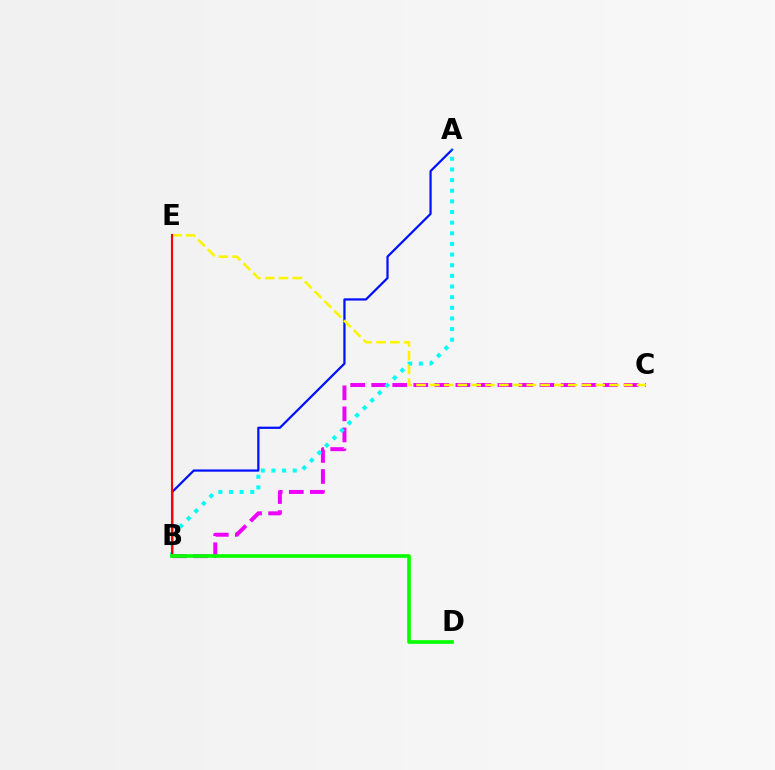{('B', 'C'): [{'color': '#ee00ff', 'line_style': 'dashed', 'thickness': 2.86}], ('A', 'B'): [{'color': '#0010ff', 'line_style': 'solid', 'thickness': 1.61}, {'color': '#00fff6', 'line_style': 'dotted', 'thickness': 2.89}], ('C', 'E'): [{'color': '#fcf500', 'line_style': 'dashed', 'thickness': 1.87}], ('B', 'E'): [{'color': '#ff0000', 'line_style': 'solid', 'thickness': 1.5}], ('B', 'D'): [{'color': '#08ff00', 'line_style': 'solid', 'thickness': 2.64}]}